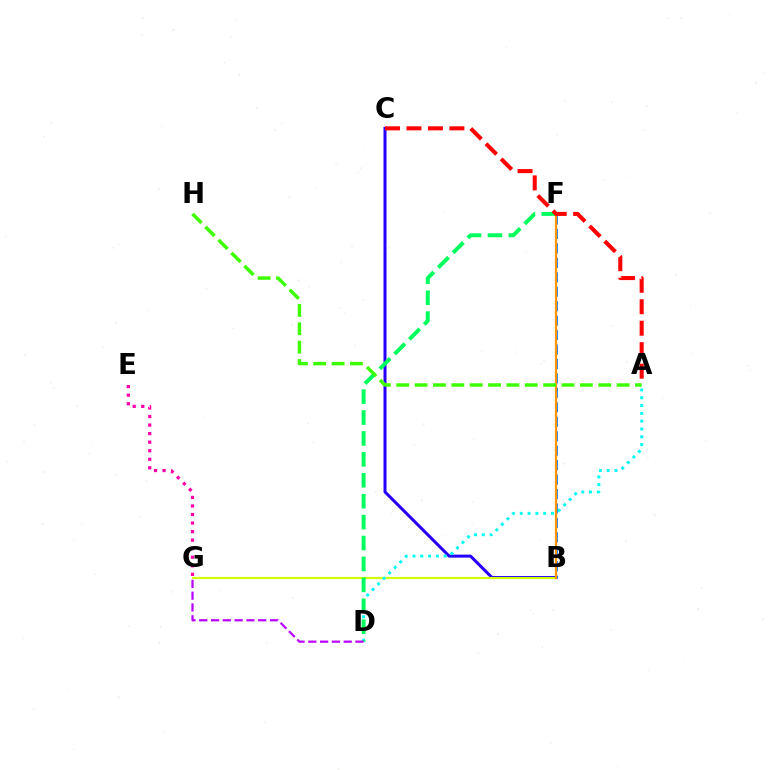{('B', 'C'): [{'color': '#2500ff', 'line_style': 'solid', 'thickness': 2.17}], ('B', 'G'): [{'color': '#d1ff00', 'line_style': 'solid', 'thickness': 1.56}], ('E', 'G'): [{'color': '#ff00ac', 'line_style': 'dotted', 'thickness': 2.32}], ('A', 'D'): [{'color': '#00fff6', 'line_style': 'dotted', 'thickness': 2.12}], ('B', 'F'): [{'color': '#0074ff', 'line_style': 'dashed', 'thickness': 1.96}, {'color': '#ff9400', 'line_style': 'solid', 'thickness': 1.59}], ('D', 'F'): [{'color': '#00ff5c', 'line_style': 'dashed', 'thickness': 2.84}], ('A', 'C'): [{'color': '#ff0000', 'line_style': 'dashed', 'thickness': 2.92}], ('A', 'H'): [{'color': '#3dff00', 'line_style': 'dashed', 'thickness': 2.5}], ('D', 'G'): [{'color': '#b900ff', 'line_style': 'dashed', 'thickness': 1.6}]}